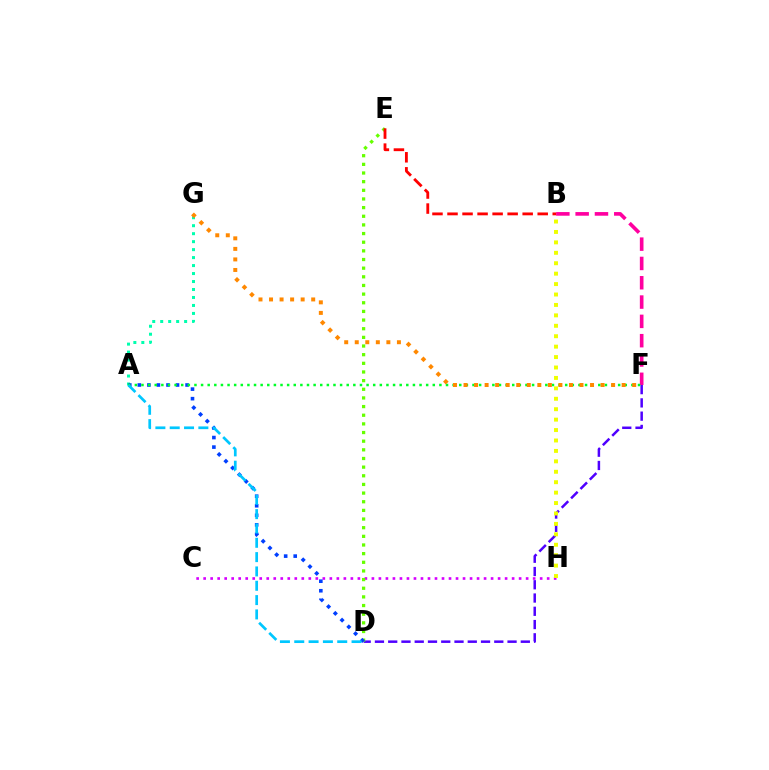{('B', 'F'): [{'color': '#ff00a0', 'line_style': 'dashed', 'thickness': 2.62}], ('C', 'H'): [{'color': '#d600ff', 'line_style': 'dotted', 'thickness': 1.9}], ('A', 'G'): [{'color': '#00ffaf', 'line_style': 'dotted', 'thickness': 2.17}], ('D', 'F'): [{'color': '#4f00ff', 'line_style': 'dashed', 'thickness': 1.8}], ('B', 'H'): [{'color': '#eeff00', 'line_style': 'dotted', 'thickness': 2.83}], ('D', 'E'): [{'color': '#66ff00', 'line_style': 'dotted', 'thickness': 2.35}], ('A', 'D'): [{'color': '#003fff', 'line_style': 'dotted', 'thickness': 2.59}, {'color': '#00c7ff', 'line_style': 'dashed', 'thickness': 1.95}], ('A', 'F'): [{'color': '#00ff27', 'line_style': 'dotted', 'thickness': 1.8}], ('F', 'G'): [{'color': '#ff8800', 'line_style': 'dotted', 'thickness': 2.86}], ('B', 'E'): [{'color': '#ff0000', 'line_style': 'dashed', 'thickness': 2.04}]}